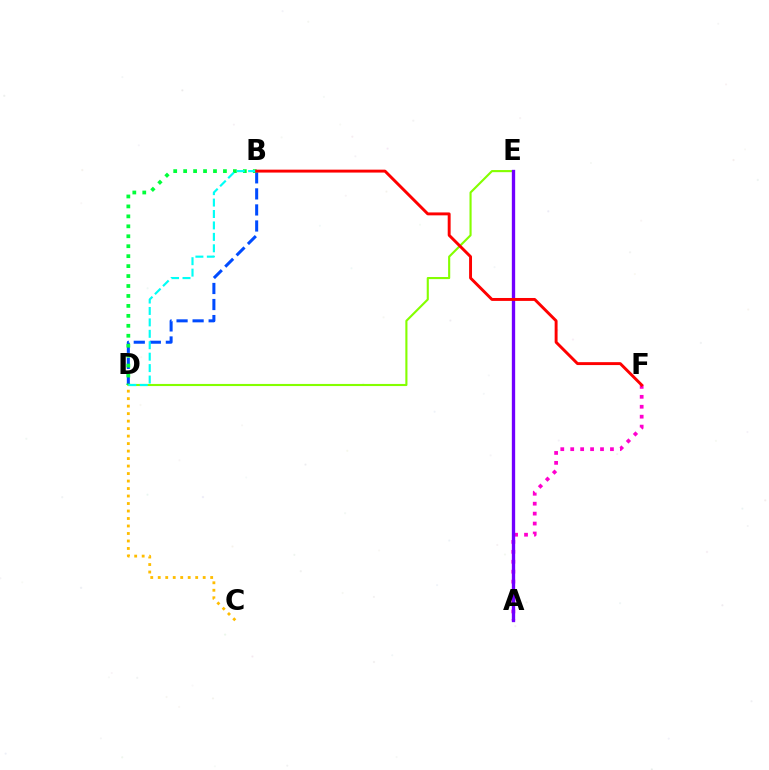{('B', 'D'): [{'color': '#004bff', 'line_style': 'dashed', 'thickness': 2.18}, {'color': '#00ff39', 'line_style': 'dotted', 'thickness': 2.7}, {'color': '#00fff6', 'line_style': 'dashed', 'thickness': 1.55}], ('D', 'E'): [{'color': '#84ff00', 'line_style': 'solid', 'thickness': 1.53}], ('A', 'F'): [{'color': '#ff00cf', 'line_style': 'dotted', 'thickness': 2.7}], ('A', 'E'): [{'color': '#7200ff', 'line_style': 'solid', 'thickness': 2.4}], ('B', 'F'): [{'color': '#ff0000', 'line_style': 'solid', 'thickness': 2.1}], ('C', 'D'): [{'color': '#ffbd00', 'line_style': 'dotted', 'thickness': 2.04}]}